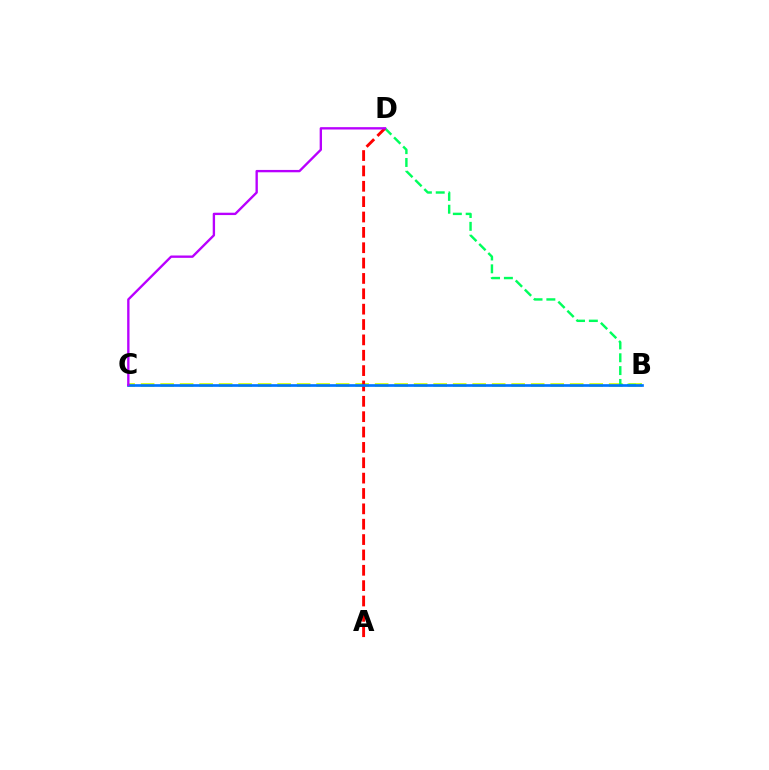{('B', 'C'): [{'color': '#d1ff00', 'line_style': 'dashed', 'thickness': 2.65}, {'color': '#0074ff', 'line_style': 'solid', 'thickness': 1.93}], ('B', 'D'): [{'color': '#00ff5c', 'line_style': 'dashed', 'thickness': 1.74}], ('A', 'D'): [{'color': '#ff0000', 'line_style': 'dashed', 'thickness': 2.09}], ('C', 'D'): [{'color': '#b900ff', 'line_style': 'solid', 'thickness': 1.69}]}